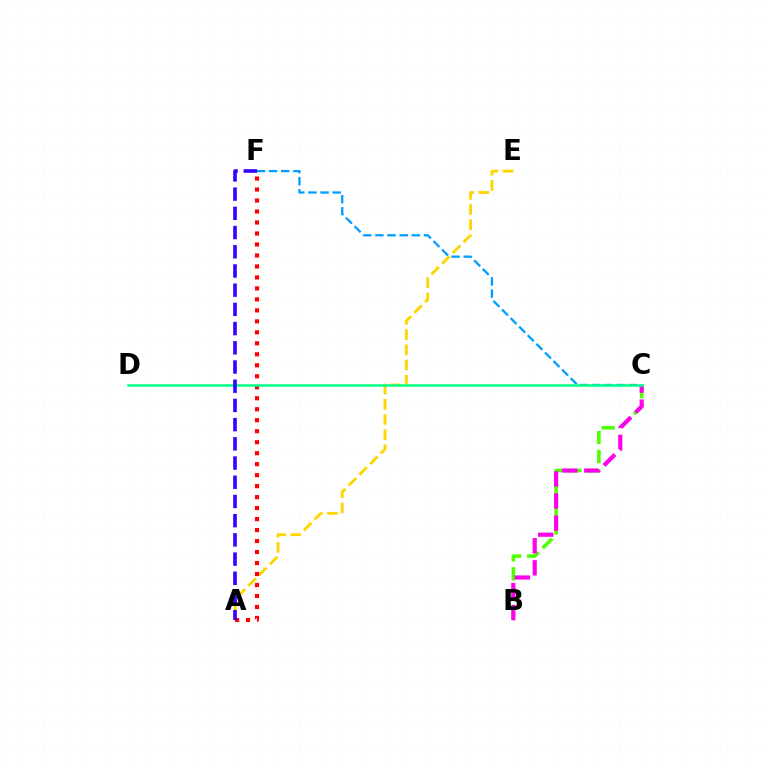{('C', 'F'): [{'color': '#009eff', 'line_style': 'dashed', 'thickness': 1.65}], ('A', 'E'): [{'color': '#ffd500', 'line_style': 'dashed', 'thickness': 2.06}], ('B', 'C'): [{'color': '#4fff00', 'line_style': 'dashed', 'thickness': 2.59}, {'color': '#ff00ed', 'line_style': 'dashed', 'thickness': 3.0}], ('A', 'F'): [{'color': '#ff0000', 'line_style': 'dotted', 'thickness': 2.98}, {'color': '#3700ff', 'line_style': 'dashed', 'thickness': 2.61}], ('C', 'D'): [{'color': '#00ff86', 'line_style': 'solid', 'thickness': 1.83}]}